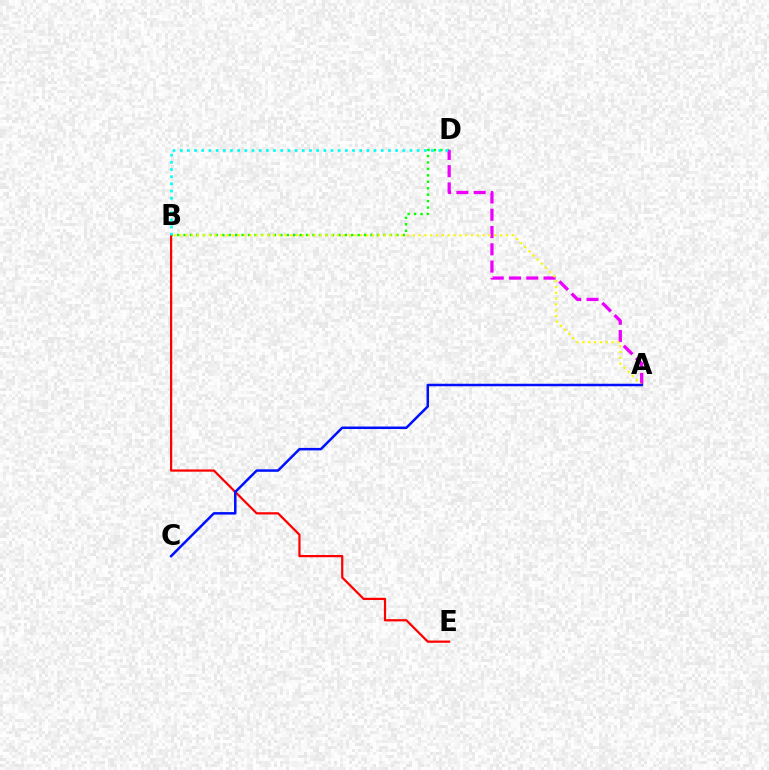{('B', 'D'): [{'color': '#08ff00', 'line_style': 'dotted', 'thickness': 1.75}, {'color': '#00fff6', 'line_style': 'dotted', 'thickness': 1.95}], ('A', 'D'): [{'color': '#ee00ff', 'line_style': 'dashed', 'thickness': 2.35}], ('B', 'E'): [{'color': '#ff0000', 'line_style': 'solid', 'thickness': 1.6}], ('A', 'B'): [{'color': '#fcf500', 'line_style': 'dotted', 'thickness': 1.58}], ('A', 'C'): [{'color': '#0010ff', 'line_style': 'solid', 'thickness': 1.8}]}